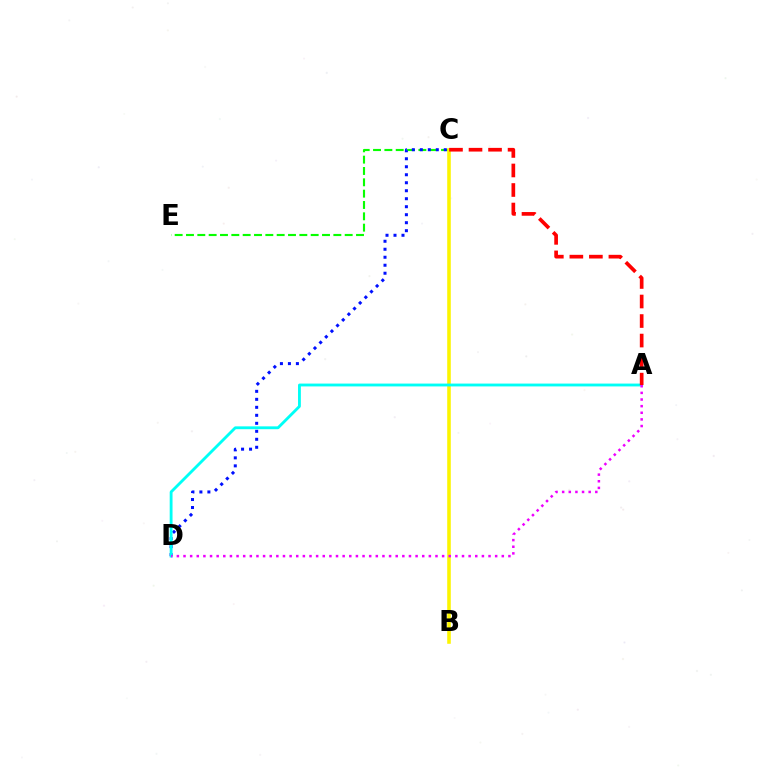{('C', 'E'): [{'color': '#08ff00', 'line_style': 'dashed', 'thickness': 1.54}], ('B', 'C'): [{'color': '#fcf500', 'line_style': 'solid', 'thickness': 2.57}], ('C', 'D'): [{'color': '#0010ff', 'line_style': 'dotted', 'thickness': 2.17}], ('A', 'D'): [{'color': '#00fff6', 'line_style': 'solid', 'thickness': 2.05}, {'color': '#ee00ff', 'line_style': 'dotted', 'thickness': 1.8}], ('A', 'C'): [{'color': '#ff0000', 'line_style': 'dashed', 'thickness': 2.65}]}